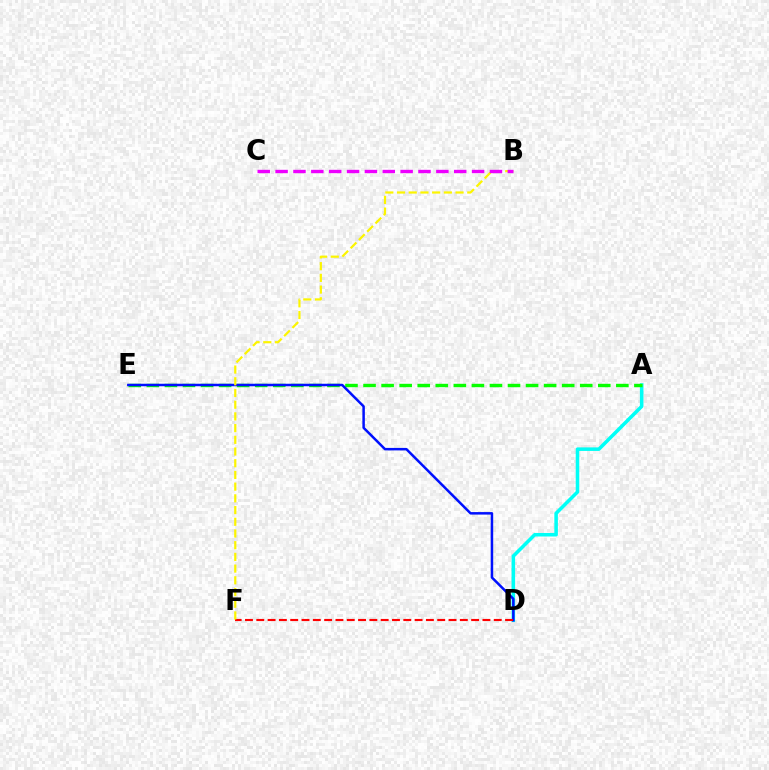{('A', 'D'): [{'color': '#00fff6', 'line_style': 'solid', 'thickness': 2.55}], ('A', 'E'): [{'color': '#08ff00', 'line_style': 'dashed', 'thickness': 2.45}], ('D', 'E'): [{'color': '#0010ff', 'line_style': 'solid', 'thickness': 1.8}], ('D', 'F'): [{'color': '#ff0000', 'line_style': 'dashed', 'thickness': 1.54}], ('B', 'F'): [{'color': '#fcf500', 'line_style': 'dashed', 'thickness': 1.59}], ('B', 'C'): [{'color': '#ee00ff', 'line_style': 'dashed', 'thickness': 2.43}]}